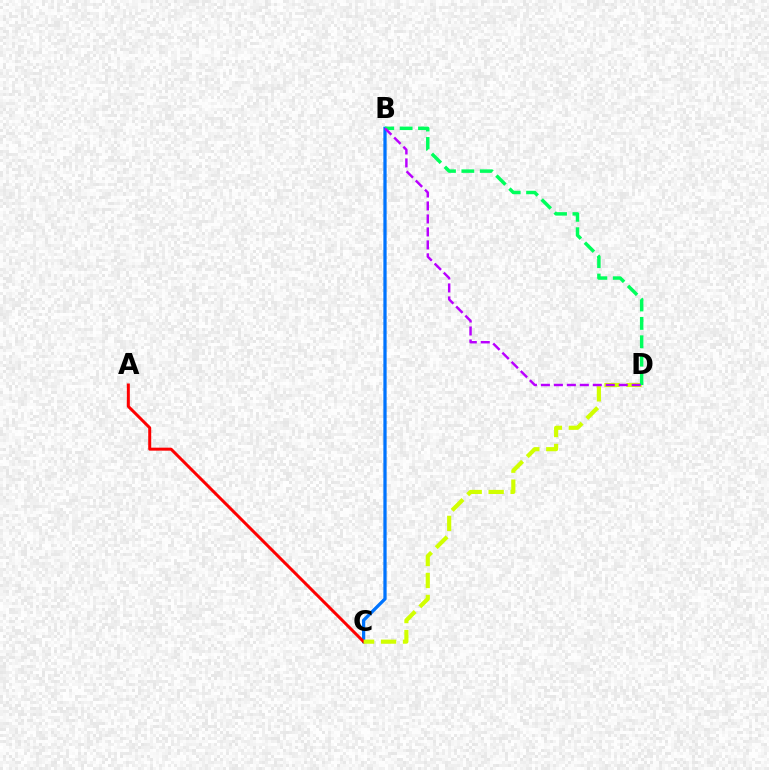{('B', 'C'): [{'color': '#0074ff', 'line_style': 'solid', 'thickness': 2.35}], ('A', 'C'): [{'color': '#ff0000', 'line_style': 'solid', 'thickness': 2.15}], ('C', 'D'): [{'color': '#d1ff00', 'line_style': 'dashed', 'thickness': 2.98}], ('B', 'D'): [{'color': '#00ff5c', 'line_style': 'dashed', 'thickness': 2.5}, {'color': '#b900ff', 'line_style': 'dashed', 'thickness': 1.76}]}